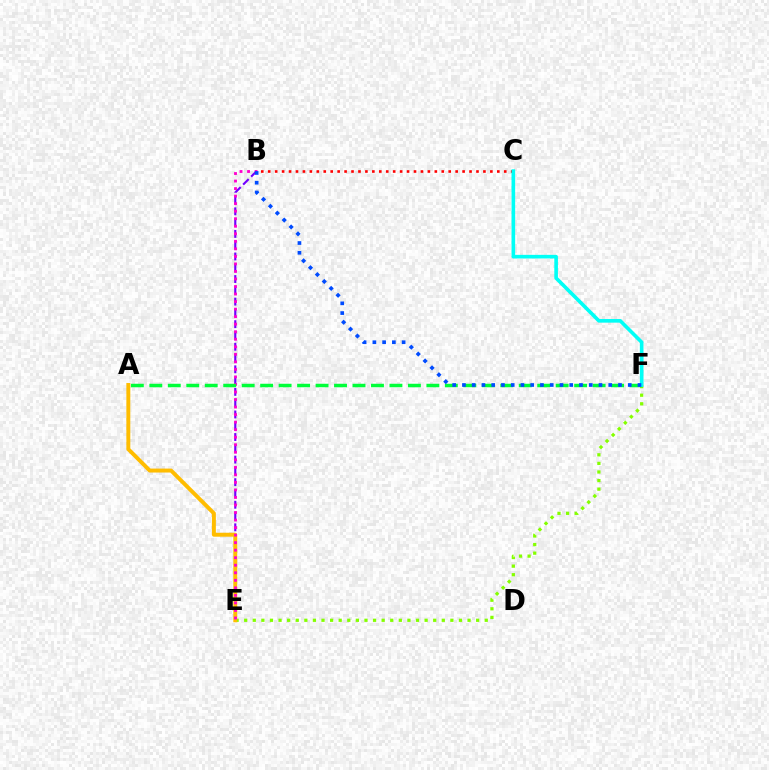{('B', 'E'): [{'color': '#7200ff', 'line_style': 'dashed', 'thickness': 1.53}, {'color': '#ff00cf', 'line_style': 'dotted', 'thickness': 2.05}], ('E', 'F'): [{'color': '#84ff00', 'line_style': 'dotted', 'thickness': 2.33}], ('A', 'E'): [{'color': '#ffbd00', 'line_style': 'solid', 'thickness': 2.84}], ('B', 'C'): [{'color': '#ff0000', 'line_style': 'dotted', 'thickness': 1.89}], ('A', 'F'): [{'color': '#00ff39', 'line_style': 'dashed', 'thickness': 2.51}], ('C', 'F'): [{'color': '#00fff6', 'line_style': 'solid', 'thickness': 2.61}], ('B', 'F'): [{'color': '#004bff', 'line_style': 'dotted', 'thickness': 2.65}]}